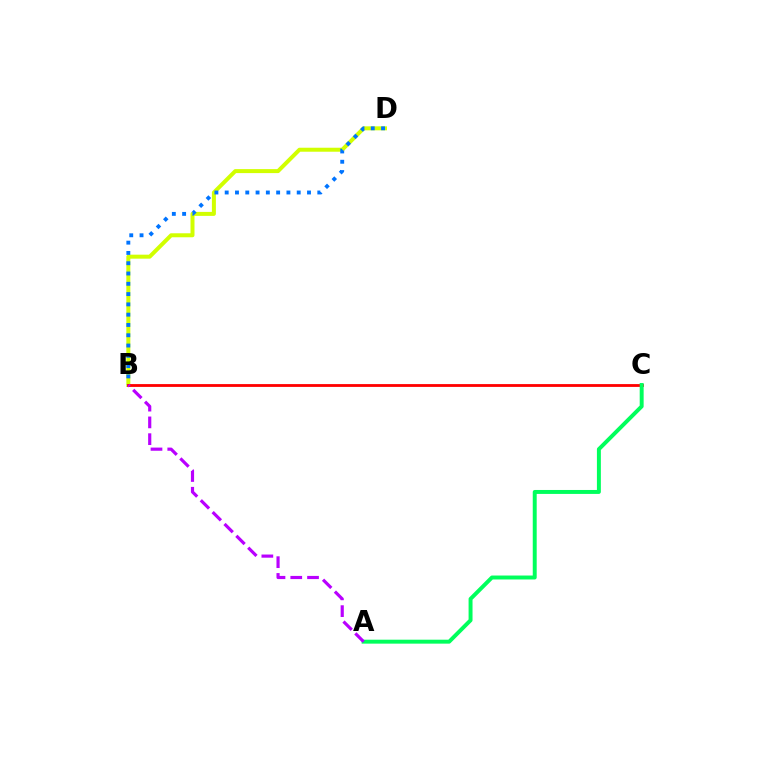{('B', 'D'): [{'color': '#d1ff00', 'line_style': 'solid', 'thickness': 2.87}, {'color': '#0074ff', 'line_style': 'dotted', 'thickness': 2.8}], ('B', 'C'): [{'color': '#ff0000', 'line_style': 'solid', 'thickness': 2.02}], ('A', 'C'): [{'color': '#00ff5c', 'line_style': 'solid', 'thickness': 2.84}], ('A', 'B'): [{'color': '#b900ff', 'line_style': 'dashed', 'thickness': 2.28}]}